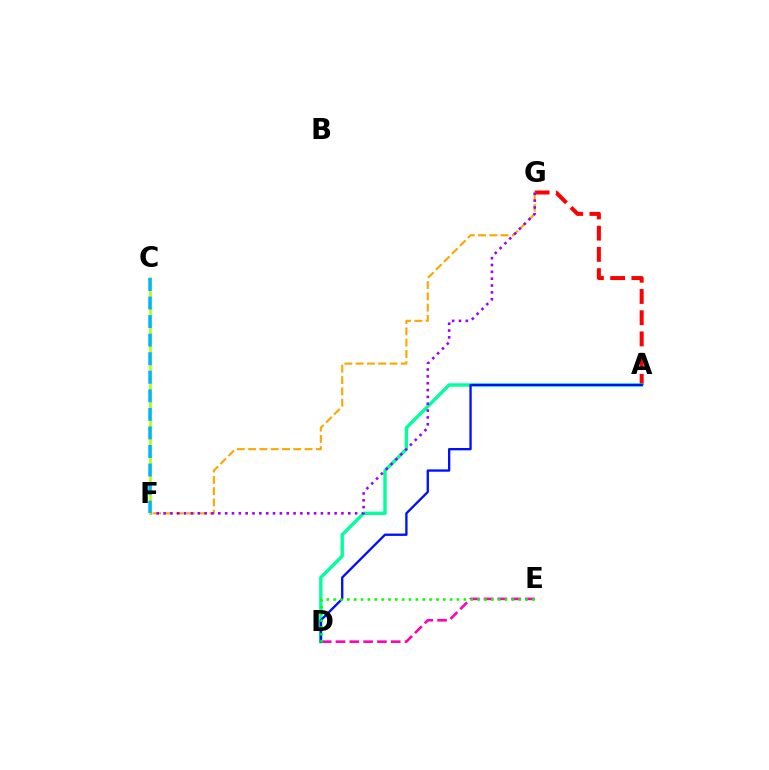{('A', 'G'): [{'color': '#ff0000', 'line_style': 'dashed', 'thickness': 2.88}], ('F', 'G'): [{'color': '#ffa500', 'line_style': 'dashed', 'thickness': 1.53}, {'color': '#9b00ff', 'line_style': 'dotted', 'thickness': 1.86}], ('A', 'D'): [{'color': '#00ff9d', 'line_style': 'solid', 'thickness': 2.44}, {'color': '#0010ff', 'line_style': 'solid', 'thickness': 1.68}], ('C', 'F'): [{'color': '#b3ff00', 'line_style': 'solid', 'thickness': 1.9}, {'color': '#00b5ff', 'line_style': 'dashed', 'thickness': 2.52}], ('D', 'E'): [{'color': '#ff00bd', 'line_style': 'dashed', 'thickness': 1.88}, {'color': '#08ff00', 'line_style': 'dotted', 'thickness': 1.86}]}